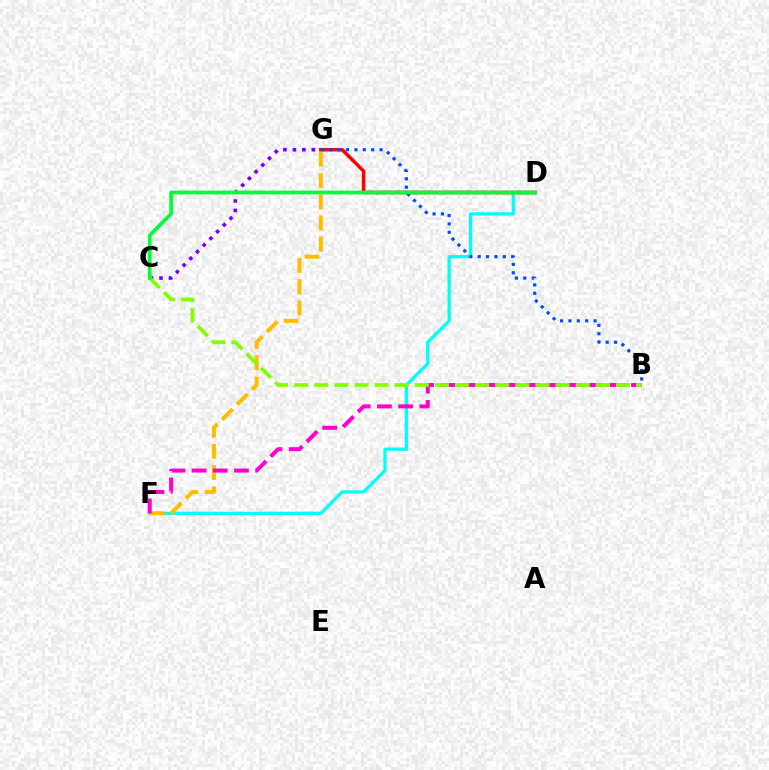{('D', 'F'): [{'color': '#00fff6', 'line_style': 'solid', 'thickness': 2.34}], ('C', 'G'): [{'color': '#7200ff', 'line_style': 'dotted', 'thickness': 2.58}], ('D', 'G'): [{'color': '#ff0000', 'line_style': 'solid', 'thickness': 2.52}], ('B', 'G'): [{'color': '#004bff', 'line_style': 'dotted', 'thickness': 2.28}], ('F', 'G'): [{'color': '#ffbd00', 'line_style': 'dashed', 'thickness': 2.89}], ('B', 'F'): [{'color': '#ff00cf', 'line_style': 'dashed', 'thickness': 2.88}], ('B', 'C'): [{'color': '#84ff00', 'line_style': 'dashed', 'thickness': 2.73}], ('C', 'D'): [{'color': '#00ff39', 'line_style': 'solid', 'thickness': 2.69}]}